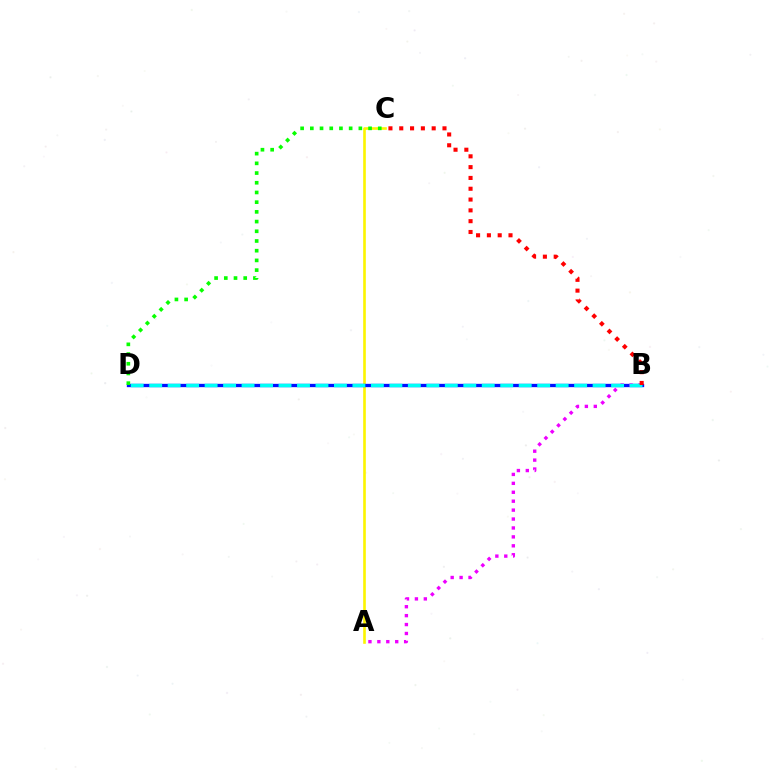{('A', 'C'): [{'color': '#fcf500', 'line_style': 'solid', 'thickness': 1.89}], ('B', 'D'): [{'color': '#0010ff', 'line_style': 'solid', 'thickness': 2.4}, {'color': '#00fff6', 'line_style': 'dashed', 'thickness': 2.51}], ('A', 'B'): [{'color': '#ee00ff', 'line_style': 'dotted', 'thickness': 2.42}], ('C', 'D'): [{'color': '#08ff00', 'line_style': 'dotted', 'thickness': 2.64}], ('B', 'C'): [{'color': '#ff0000', 'line_style': 'dotted', 'thickness': 2.94}]}